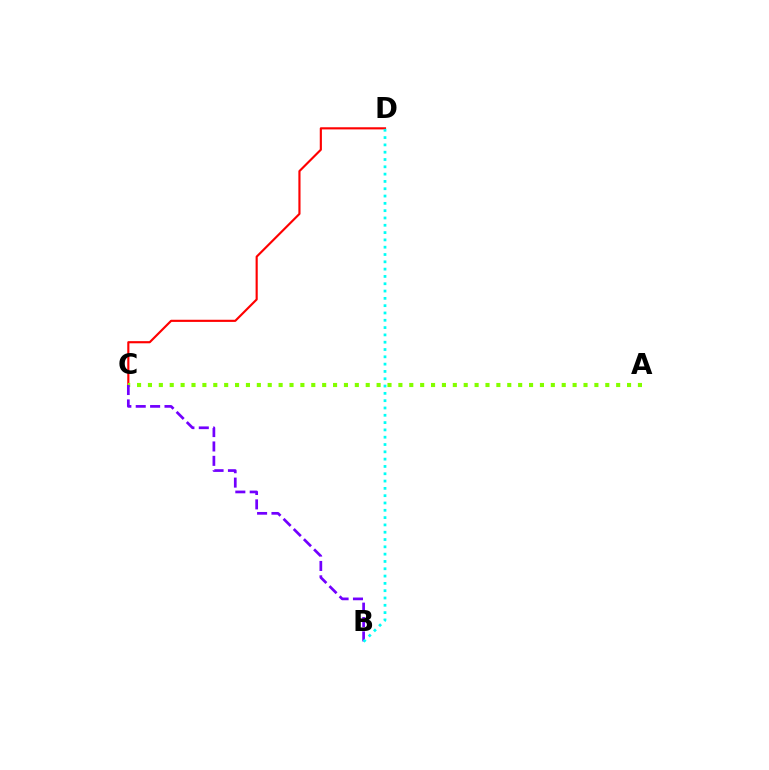{('C', 'D'): [{'color': '#ff0000', 'line_style': 'solid', 'thickness': 1.55}], ('A', 'C'): [{'color': '#84ff00', 'line_style': 'dotted', 'thickness': 2.96}], ('B', 'C'): [{'color': '#7200ff', 'line_style': 'dashed', 'thickness': 1.95}], ('B', 'D'): [{'color': '#00fff6', 'line_style': 'dotted', 'thickness': 1.99}]}